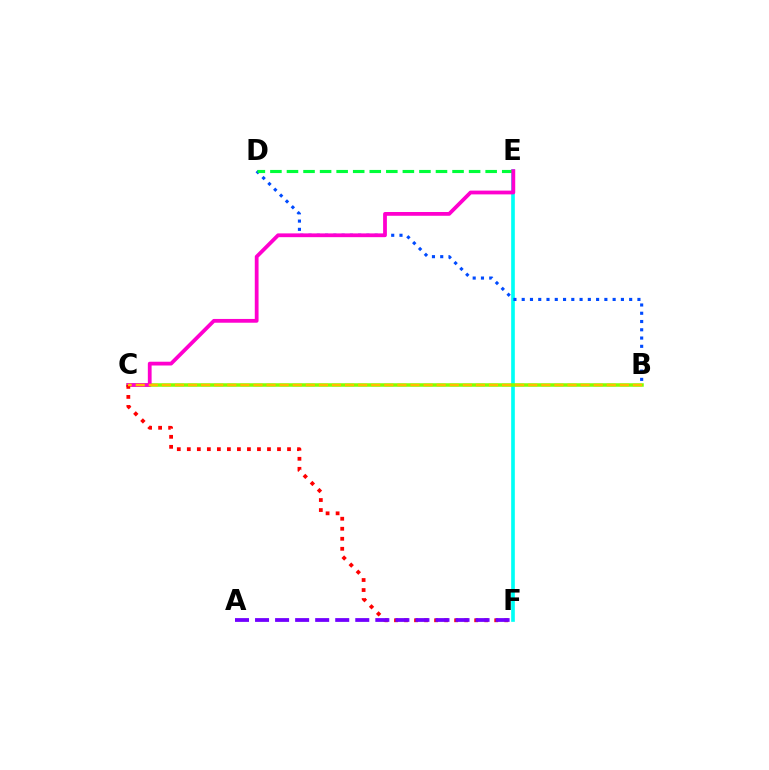{('E', 'F'): [{'color': '#00fff6', 'line_style': 'solid', 'thickness': 2.64}], ('B', 'D'): [{'color': '#004bff', 'line_style': 'dotted', 'thickness': 2.25}], ('B', 'C'): [{'color': '#84ff00', 'line_style': 'solid', 'thickness': 2.53}, {'color': '#ffbd00', 'line_style': 'dashed', 'thickness': 1.78}], ('D', 'E'): [{'color': '#00ff39', 'line_style': 'dashed', 'thickness': 2.25}], ('C', 'E'): [{'color': '#ff00cf', 'line_style': 'solid', 'thickness': 2.72}], ('C', 'F'): [{'color': '#ff0000', 'line_style': 'dotted', 'thickness': 2.72}], ('A', 'F'): [{'color': '#7200ff', 'line_style': 'dashed', 'thickness': 2.72}]}